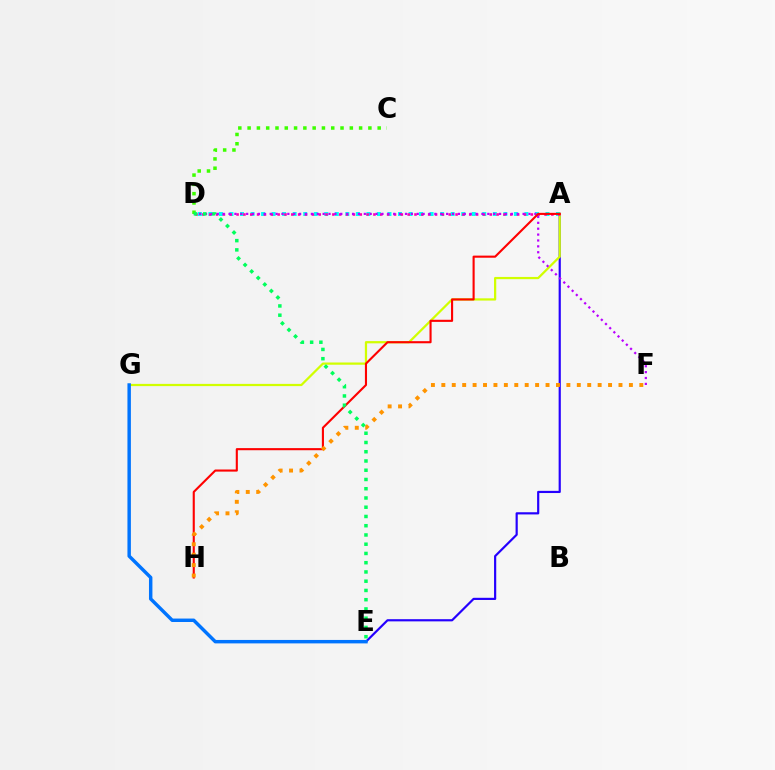{('A', 'E'): [{'color': '#2500ff', 'line_style': 'solid', 'thickness': 1.57}], ('A', 'D'): [{'color': '#00fff6', 'line_style': 'dotted', 'thickness': 2.86}, {'color': '#ff00ac', 'line_style': 'dotted', 'thickness': 1.86}], ('A', 'G'): [{'color': '#d1ff00', 'line_style': 'solid', 'thickness': 1.61}], ('D', 'F'): [{'color': '#b900ff', 'line_style': 'dotted', 'thickness': 1.6}], ('E', 'G'): [{'color': '#0074ff', 'line_style': 'solid', 'thickness': 2.48}], ('A', 'H'): [{'color': '#ff0000', 'line_style': 'solid', 'thickness': 1.52}], ('C', 'D'): [{'color': '#3dff00', 'line_style': 'dotted', 'thickness': 2.52}], ('F', 'H'): [{'color': '#ff9400', 'line_style': 'dotted', 'thickness': 2.83}], ('D', 'E'): [{'color': '#00ff5c', 'line_style': 'dotted', 'thickness': 2.51}]}